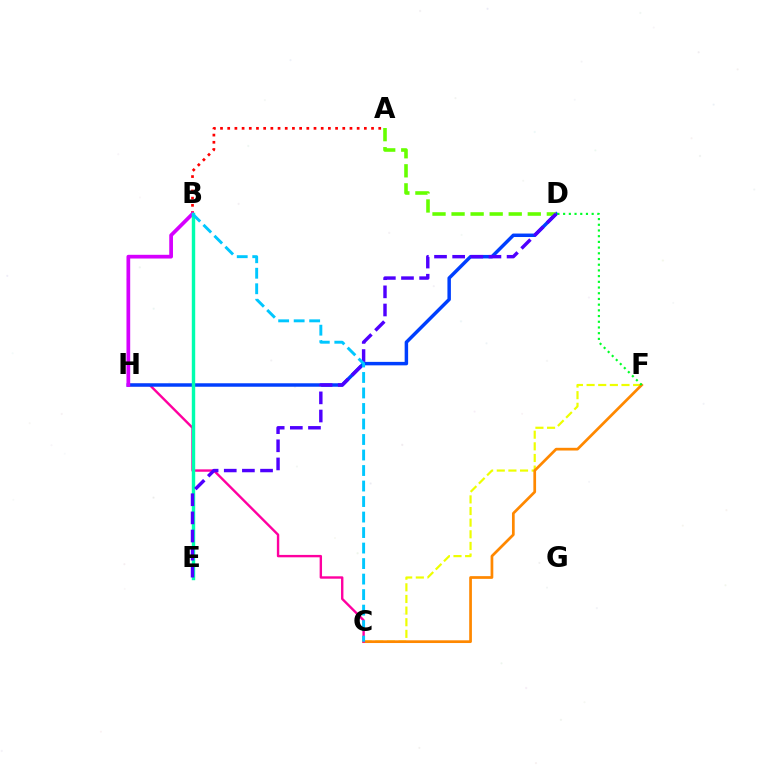{('C', 'F'): [{'color': '#eeff00', 'line_style': 'dashed', 'thickness': 1.58}, {'color': '#ff8800', 'line_style': 'solid', 'thickness': 1.96}], ('C', 'H'): [{'color': '#ff00a0', 'line_style': 'solid', 'thickness': 1.72}], ('D', 'H'): [{'color': '#003fff', 'line_style': 'solid', 'thickness': 2.5}], ('A', 'B'): [{'color': '#ff0000', 'line_style': 'dotted', 'thickness': 1.95}], ('B', 'H'): [{'color': '#d600ff', 'line_style': 'solid', 'thickness': 2.68}], ('D', 'F'): [{'color': '#00ff27', 'line_style': 'dotted', 'thickness': 1.55}], ('B', 'E'): [{'color': '#00ffaf', 'line_style': 'solid', 'thickness': 2.45}], ('A', 'D'): [{'color': '#66ff00', 'line_style': 'dashed', 'thickness': 2.59}], ('D', 'E'): [{'color': '#4f00ff', 'line_style': 'dashed', 'thickness': 2.46}], ('B', 'C'): [{'color': '#00c7ff', 'line_style': 'dashed', 'thickness': 2.11}]}